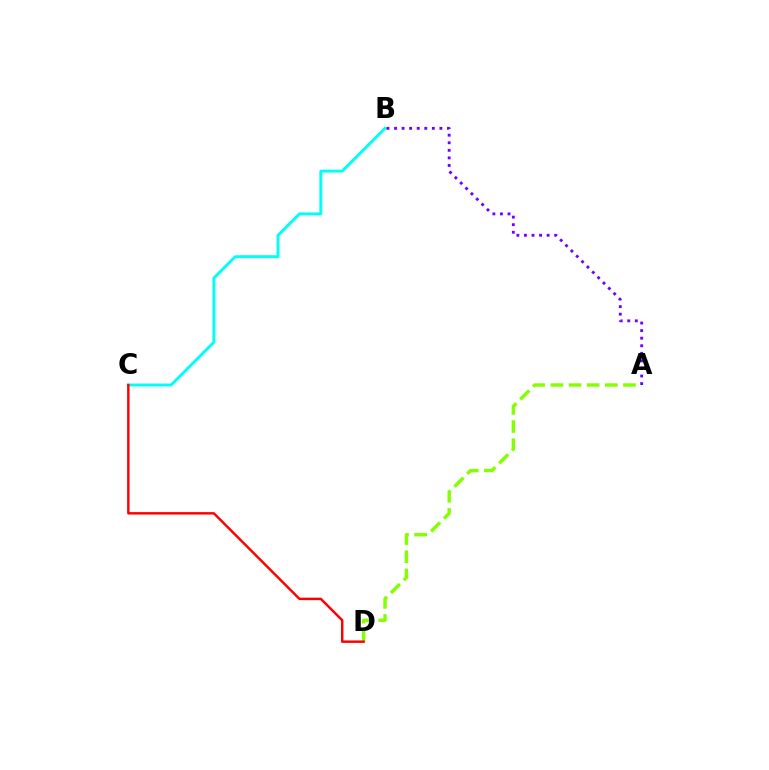{('A', 'D'): [{'color': '#84ff00', 'line_style': 'dashed', 'thickness': 2.46}], ('B', 'C'): [{'color': '#00fff6', 'line_style': 'solid', 'thickness': 2.11}], ('C', 'D'): [{'color': '#ff0000', 'line_style': 'solid', 'thickness': 1.76}], ('A', 'B'): [{'color': '#7200ff', 'line_style': 'dotted', 'thickness': 2.06}]}